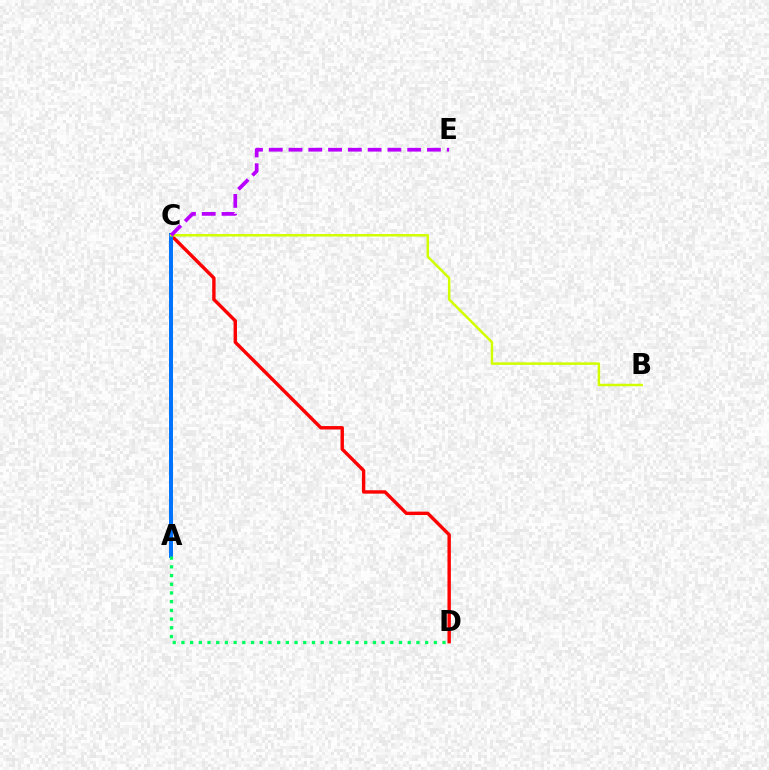{('C', 'D'): [{'color': '#ff0000', 'line_style': 'solid', 'thickness': 2.45}], ('A', 'C'): [{'color': '#0074ff', 'line_style': 'solid', 'thickness': 2.87}], ('B', 'C'): [{'color': '#d1ff00', 'line_style': 'solid', 'thickness': 1.8}], ('A', 'D'): [{'color': '#00ff5c', 'line_style': 'dotted', 'thickness': 2.37}], ('C', 'E'): [{'color': '#b900ff', 'line_style': 'dashed', 'thickness': 2.69}]}